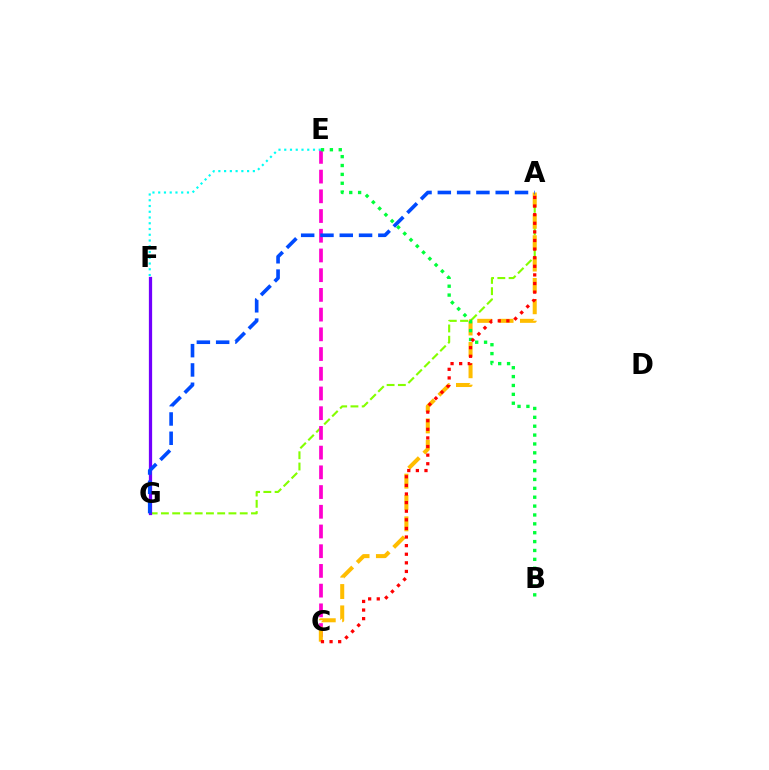{('A', 'G'): [{'color': '#84ff00', 'line_style': 'dashed', 'thickness': 1.53}, {'color': '#004bff', 'line_style': 'dashed', 'thickness': 2.62}], ('C', 'E'): [{'color': '#ff00cf', 'line_style': 'dashed', 'thickness': 2.68}], ('A', 'C'): [{'color': '#ffbd00', 'line_style': 'dashed', 'thickness': 2.9}, {'color': '#ff0000', 'line_style': 'dotted', 'thickness': 2.34}], ('B', 'E'): [{'color': '#00ff39', 'line_style': 'dotted', 'thickness': 2.41}], ('E', 'F'): [{'color': '#00fff6', 'line_style': 'dotted', 'thickness': 1.56}], ('F', 'G'): [{'color': '#7200ff', 'line_style': 'solid', 'thickness': 2.34}]}